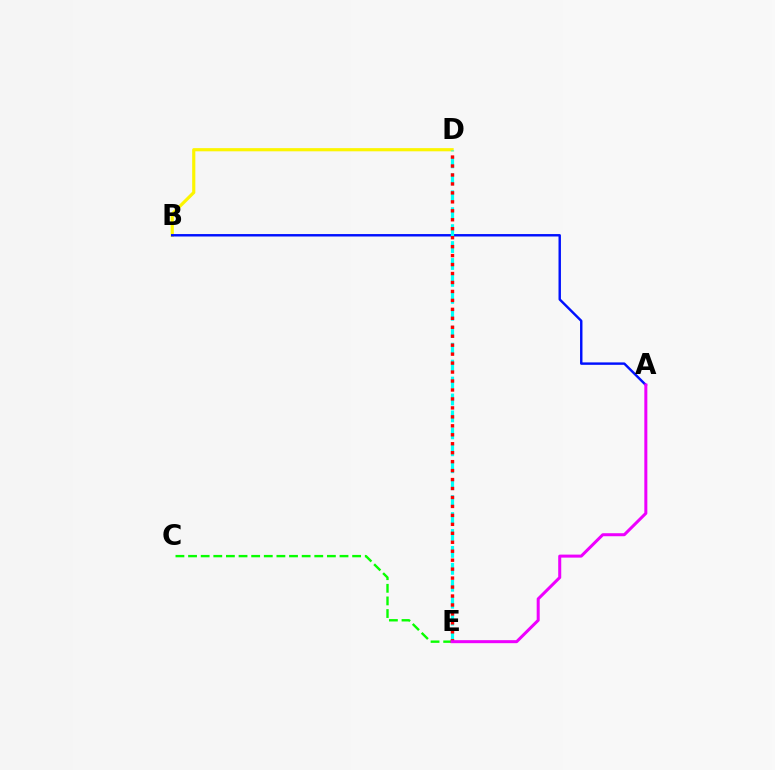{('B', 'D'): [{'color': '#fcf500', 'line_style': 'solid', 'thickness': 2.29}], ('A', 'B'): [{'color': '#0010ff', 'line_style': 'solid', 'thickness': 1.75}], ('D', 'E'): [{'color': '#00fff6', 'line_style': 'dashed', 'thickness': 2.3}, {'color': '#ff0000', 'line_style': 'dotted', 'thickness': 2.43}], ('C', 'E'): [{'color': '#08ff00', 'line_style': 'dashed', 'thickness': 1.71}], ('A', 'E'): [{'color': '#ee00ff', 'line_style': 'solid', 'thickness': 2.17}]}